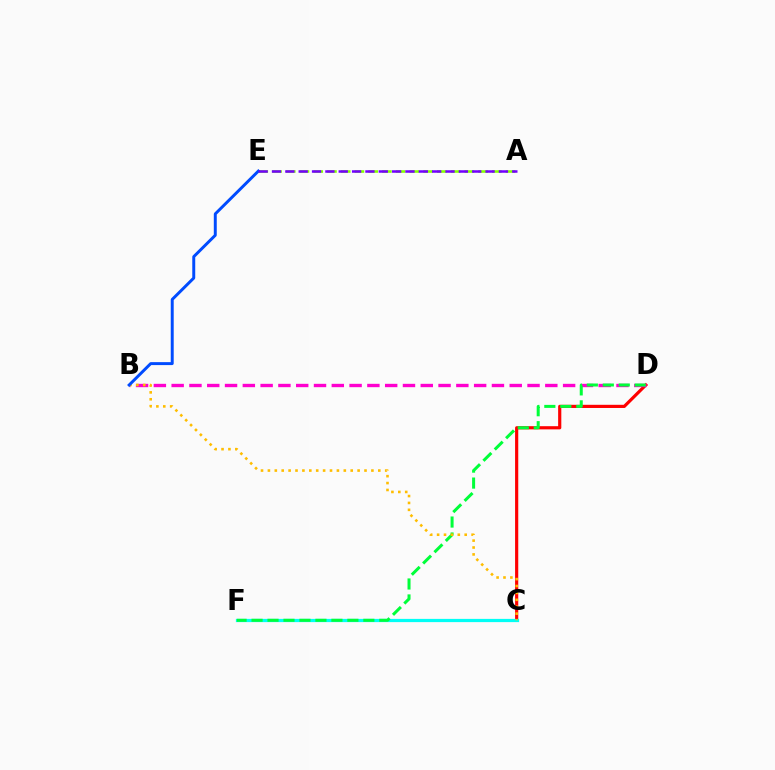{('A', 'E'): [{'color': '#84ff00', 'line_style': 'dashed', 'thickness': 1.87}, {'color': '#7200ff', 'line_style': 'dashed', 'thickness': 1.81}], ('C', 'D'): [{'color': '#ff0000', 'line_style': 'solid', 'thickness': 2.29}], ('B', 'D'): [{'color': '#ff00cf', 'line_style': 'dashed', 'thickness': 2.42}], ('C', 'F'): [{'color': '#00fff6', 'line_style': 'solid', 'thickness': 2.33}], ('D', 'F'): [{'color': '#00ff39', 'line_style': 'dashed', 'thickness': 2.17}], ('B', 'C'): [{'color': '#ffbd00', 'line_style': 'dotted', 'thickness': 1.87}], ('B', 'E'): [{'color': '#004bff', 'line_style': 'solid', 'thickness': 2.13}]}